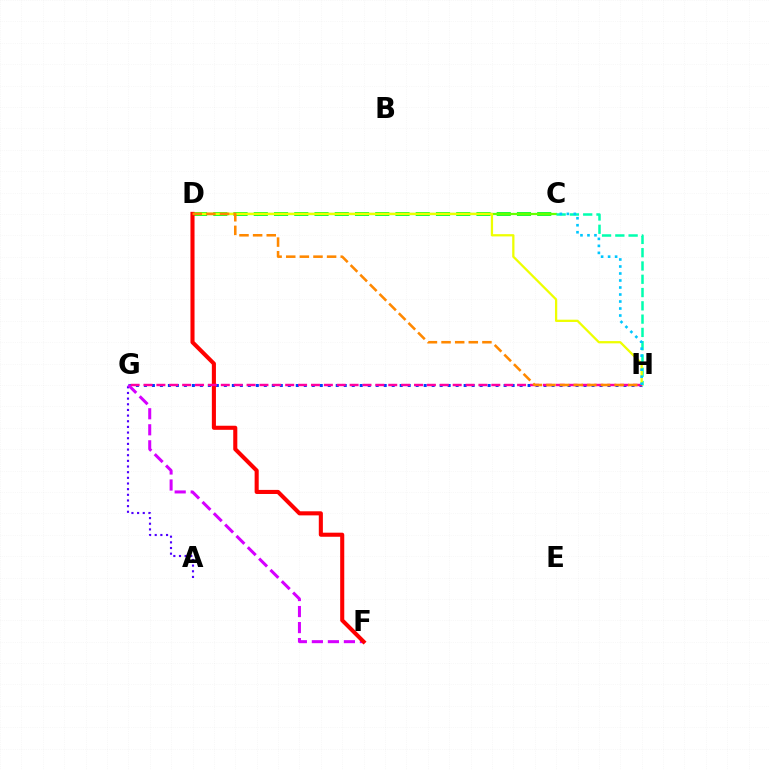{('C', 'D'): [{'color': '#00ff27', 'line_style': 'dashed', 'thickness': 2.75}, {'color': '#66ff00', 'line_style': 'solid', 'thickness': 1.61}], ('C', 'H'): [{'color': '#00ffaf', 'line_style': 'dashed', 'thickness': 1.8}, {'color': '#00c7ff', 'line_style': 'dotted', 'thickness': 1.9}], ('G', 'H'): [{'color': '#003fff', 'line_style': 'dotted', 'thickness': 2.17}, {'color': '#ff00a0', 'line_style': 'dashed', 'thickness': 1.75}], ('D', 'H'): [{'color': '#eeff00', 'line_style': 'solid', 'thickness': 1.63}, {'color': '#ff8800', 'line_style': 'dashed', 'thickness': 1.85}], ('A', 'G'): [{'color': '#4f00ff', 'line_style': 'dotted', 'thickness': 1.54}], ('F', 'G'): [{'color': '#d600ff', 'line_style': 'dashed', 'thickness': 2.18}], ('D', 'F'): [{'color': '#ff0000', 'line_style': 'solid', 'thickness': 2.94}]}